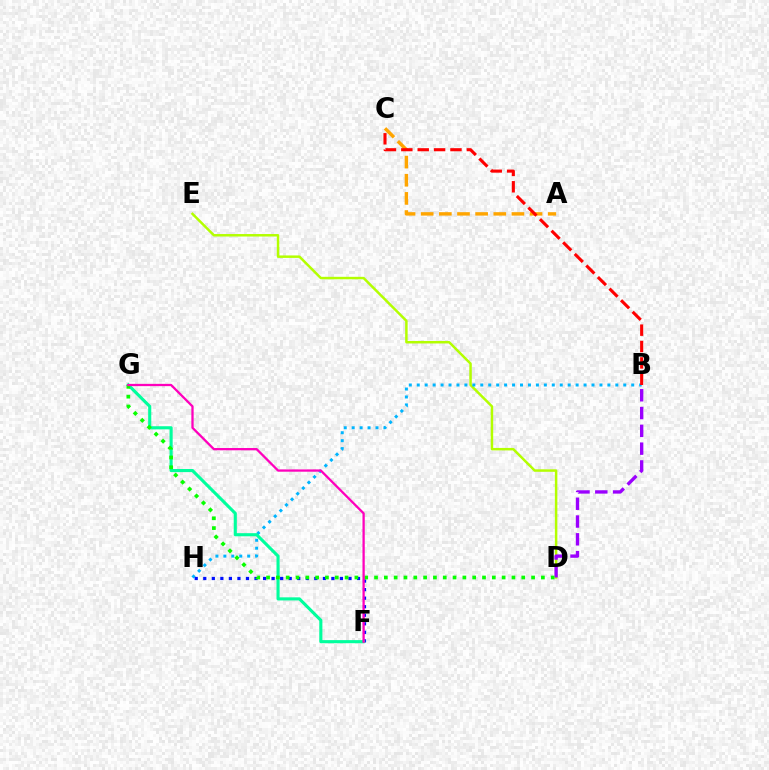{('D', 'E'): [{'color': '#b3ff00', 'line_style': 'solid', 'thickness': 1.78}], ('B', 'D'): [{'color': '#9b00ff', 'line_style': 'dashed', 'thickness': 2.42}], ('B', 'H'): [{'color': '#00b5ff', 'line_style': 'dotted', 'thickness': 2.16}], ('A', 'C'): [{'color': '#ffa500', 'line_style': 'dashed', 'thickness': 2.47}], ('F', 'H'): [{'color': '#0010ff', 'line_style': 'dotted', 'thickness': 2.32}], ('F', 'G'): [{'color': '#00ff9d', 'line_style': 'solid', 'thickness': 2.23}, {'color': '#ff00bd', 'line_style': 'solid', 'thickness': 1.64}], ('B', 'C'): [{'color': '#ff0000', 'line_style': 'dashed', 'thickness': 2.22}], ('D', 'G'): [{'color': '#08ff00', 'line_style': 'dotted', 'thickness': 2.67}]}